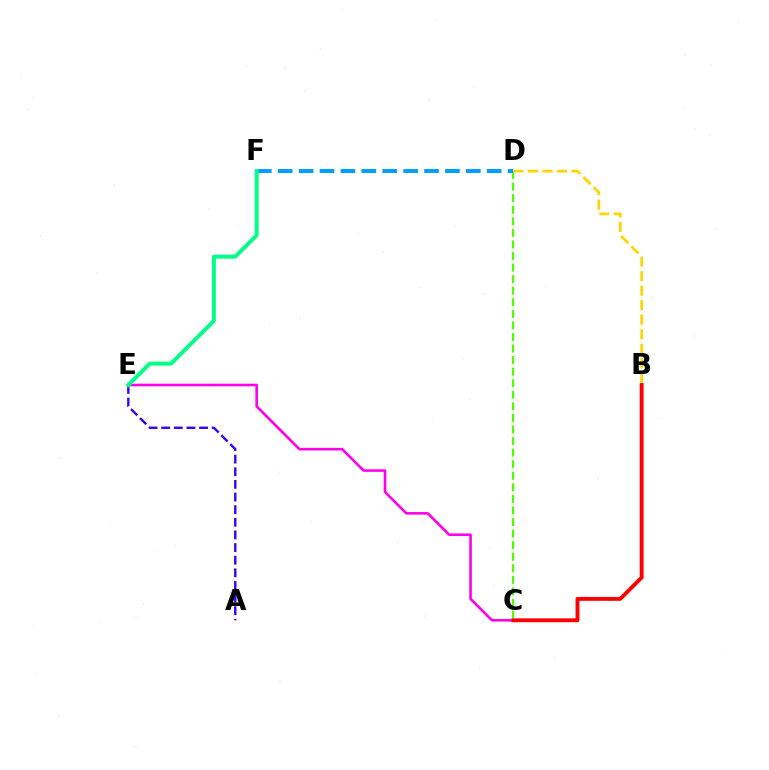{('C', 'D'): [{'color': '#4fff00', 'line_style': 'dashed', 'thickness': 1.57}], ('B', 'D'): [{'color': '#ffd500', 'line_style': 'dashed', 'thickness': 1.97}], ('D', 'F'): [{'color': '#009eff', 'line_style': 'dashed', 'thickness': 2.84}], ('C', 'E'): [{'color': '#ff00ed', 'line_style': 'solid', 'thickness': 1.87}], ('A', 'E'): [{'color': '#3700ff', 'line_style': 'dashed', 'thickness': 1.72}], ('B', 'C'): [{'color': '#ff0000', 'line_style': 'solid', 'thickness': 2.78}], ('E', 'F'): [{'color': '#00ff86', 'line_style': 'solid', 'thickness': 2.84}]}